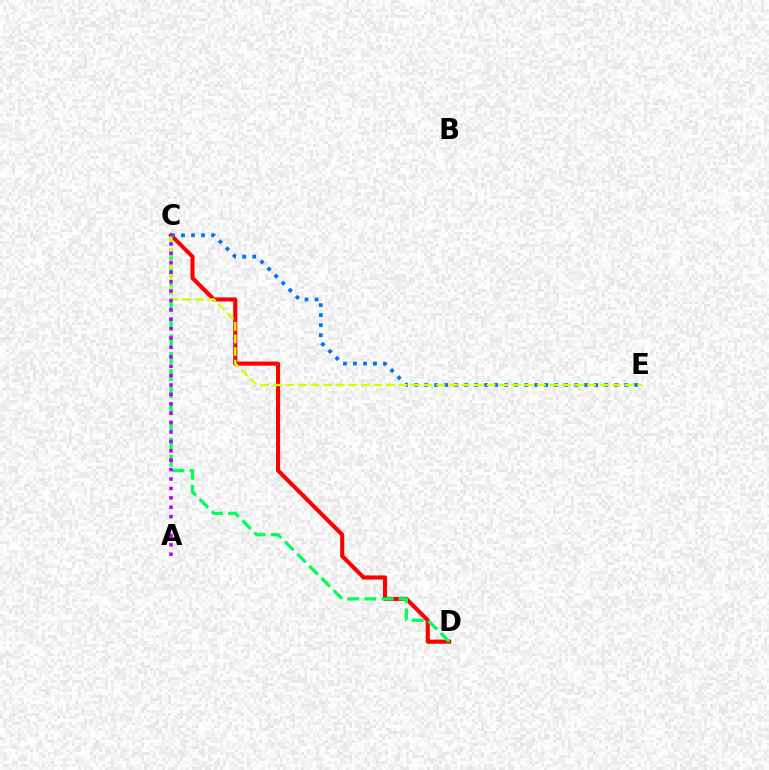{('C', 'D'): [{'color': '#ff0000', 'line_style': 'solid', 'thickness': 2.95}, {'color': '#00ff5c', 'line_style': 'dashed', 'thickness': 2.33}], ('C', 'E'): [{'color': '#0074ff', 'line_style': 'dotted', 'thickness': 2.72}, {'color': '#d1ff00', 'line_style': 'dashed', 'thickness': 1.71}], ('A', 'C'): [{'color': '#b900ff', 'line_style': 'dotted', 'thickness': 2.55}]}